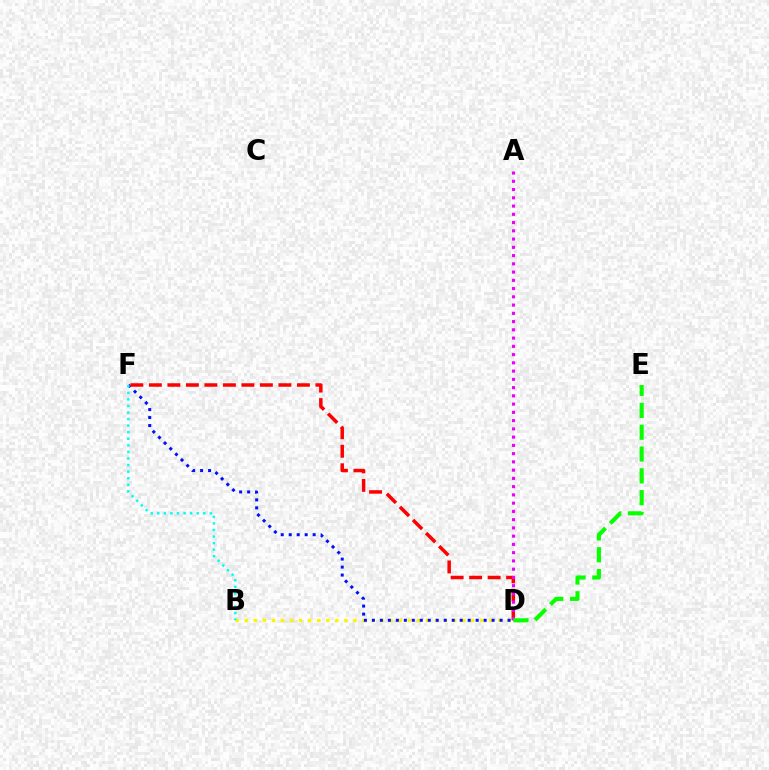{('B', 'D'): [{'color': '#fcf500', 'line_style': 'dotted', 'thickness': 2.46}], ('D', 'F'): [{'color': '#0010ff', 'line_style': 'dotted', 'thickness': 2.17}, {'color': '#ff0000', 'line_style': 'dashed', 'thickness': 2.51}], ('B', 'F'): [{'color': '#00fff6', 'line_style': 'dotted', 'thickness': 1.78}], ('A', 'D'): [{'color': '#ee00ff', 'line_style': 'dotted', 'thickness': 2.24}], ('D', 'E'): [{'color': '#08ff00', 'line_style': 'dashed', 'thickness': 2.96}]}